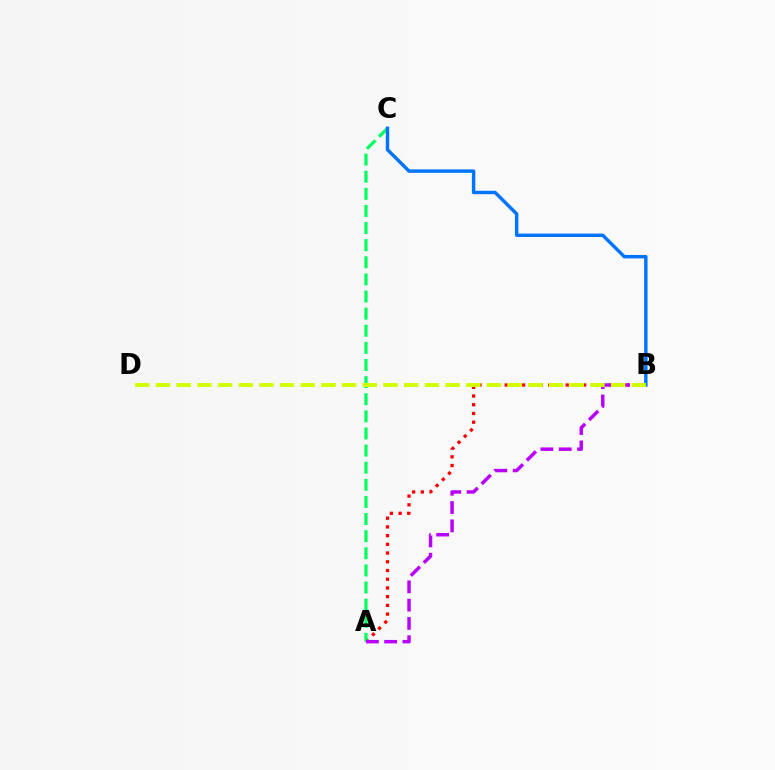{('A', 'B'): [{'color': '#ff0000', 'line_style': 'dotted', 'thickness': 2.37}, {'color': '#b900ff', 'line_style': 'dashed', 'thickness': 2.49}], ('A', 'C'): [{'color': '#00ff5c', 'line_style': 'dashed', 'thickness': 2.33}], ('B', 'C'): [{'color': '#0074ff', 'line_style': 'solid', 'thickness': 2.47}], ('B', 'D'): [{'color': '#d1ff00', 'line_style': 'dashed', 'thickness': 2.81}]}